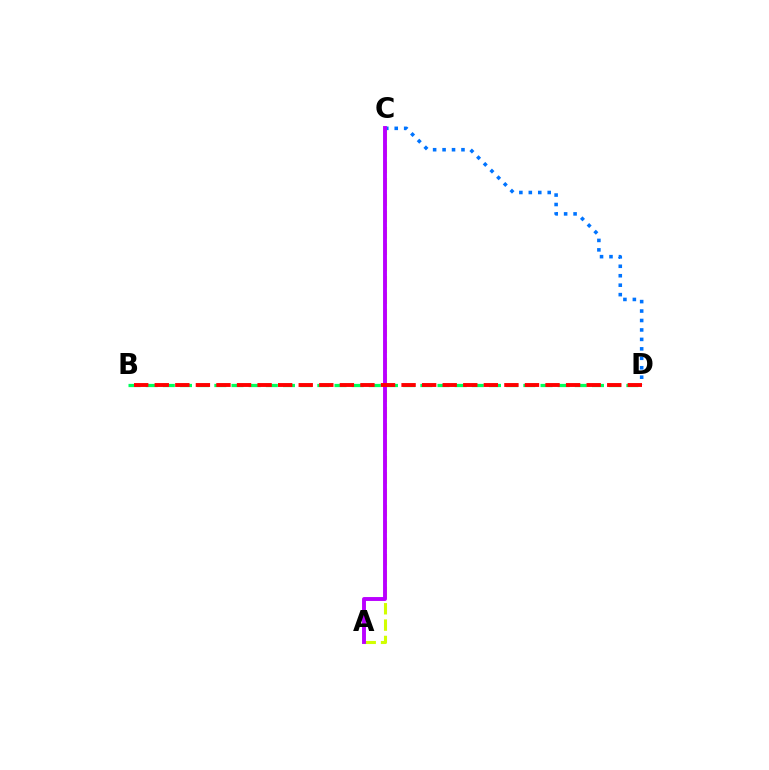{('A', 'C'): [{'color': '#d1ff00', 'line_style': 'dashed', 'thickness': 2.22}, {'color': '#b900ff', 'line_style': 'solid', 'thickness': 2.81}], ('C', 'D'): [{'color': '#0074ff', 'line_style': 'dotted', 'thickness': 2.57}], ('B', 'D'): [{'color': '#00ff5c', 'line_style': 'dashed', 'thickness': 2.33}, {'color': '#ff0000', 'line_style': 'dashed', 'thickness': 2.79}]}